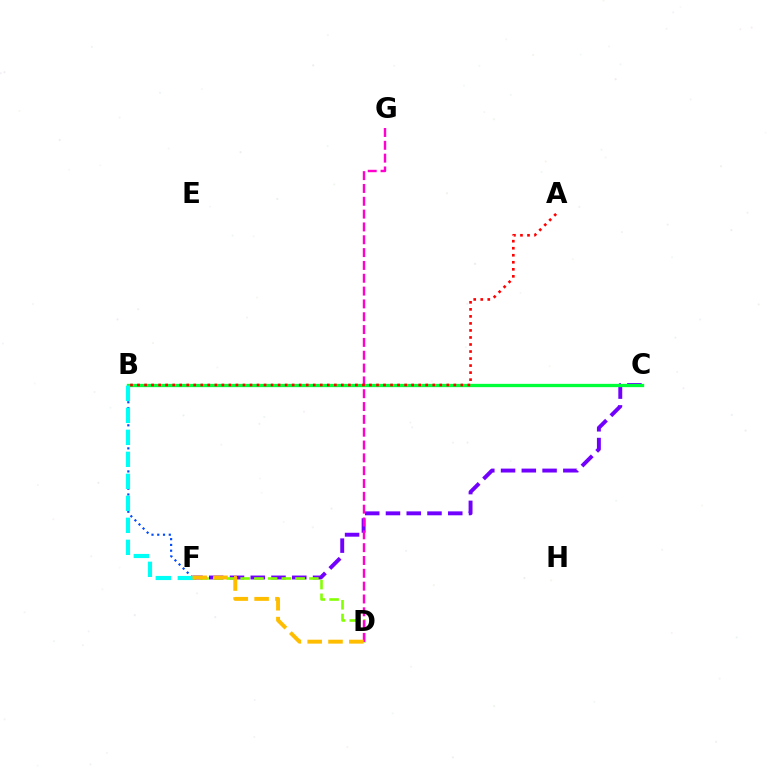{('C', 'F'): [{'color': '#7200ff', 'line_style': 'dashed', 'thickness': 2.82}], ('D', 'F'): [{'color': '#84ff00', 'line_style': 'dashed', 'thickness': 1.87}, {'color': '#ffbd00', 'line_style': 'dashed', 'thickness': 2.83}], ('B', 'F'): [{'color': '#004bff', 'line_style': 'dotted', 'thickness': 1.57}, {'color': '#00fff6', 'line_style': 'dashed', 'thickness': 2.99}], ('B', 'C'): [{'color': '#00ff39', 'line_style': 'solid', 'thickness': 2.37}], ('D', 'G'): [{'color': '#ff00cf', 'line_style': 'dashed', 'thickness': 1.74}], ('A', 'B'): [{'color': '#ff0000', 'line_style': 'dotted', 'thickness': 1.91}]}